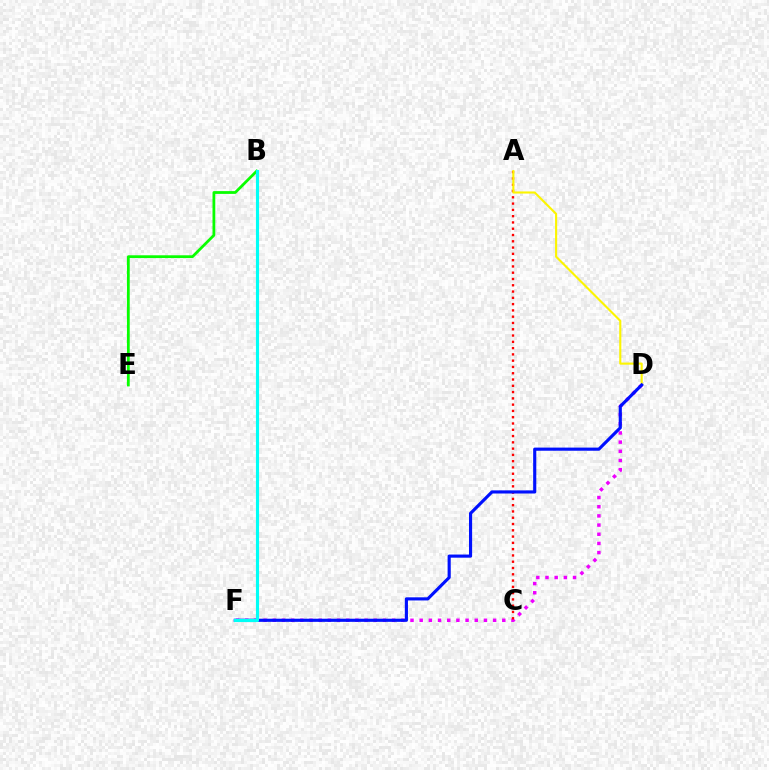{('B', 'E'): [{'color': '#08ff00', 'line_style': 'solid', 'thickness': 2.0}], ('D', 'F'): [{'color': '#ee00ff', 'line_style': 'dotted', 'thickness': 2.49}, {'color': '#0010ff', 'line_style': 'solid', 'thickness': 2.26}], ('A', 'C'): [{'color': '#ff0000', 'line_style': 'dotted', 'thickness': 1.71}], ('A', 'D'): [{'color': '#fcf500', 'line_style': 'solid', 'thickness': 1.52}], ('B', 'F'): [{'color': '#00fff6', 'line_style': 'solid', 'thickness': 2.25}]}